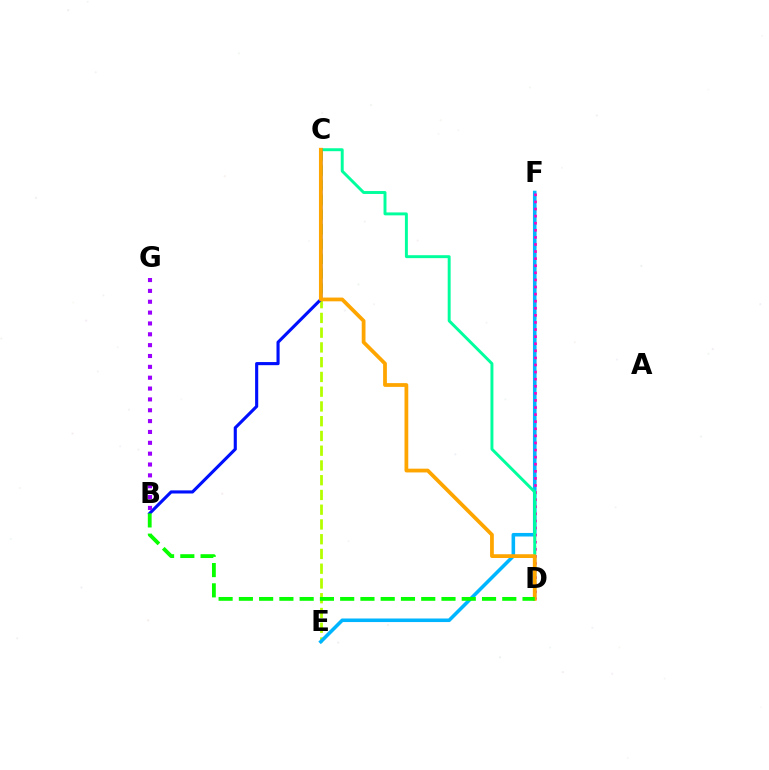{('D', 'F'): [{'color': '#ff0000', 'line_style': 'dashed', 'thickness': 1.6}, {'color': '#ff00bd', 'line_style': 'dotted', 'thickness': 1.93}], ('C', 'E'): [{'color': '#b3ff00', 'line_style': 'dashed', 'thickness': 2.0}], ('E', 'F'): [{'color': '#00b5ff', 'line_style': 'solid', 'thickness': 2.56}], ('C', 'D'): [{'color': '#00ff9d', 'line_style': 'solid', 'thickness': 2.11}, {'color': '#ffa500', 'line_style': 'solid', 'thickness': 2.71}], ('B', 'C'): [{'color': '#0010ff', 'line_style': 'solid', 'thickness': 2.24}], ('B', 'G'): [{'color': '#9b00ff', 'line_style': 'dotted', 'thickness': 2.95}], ('B', 'D'): [{'color': '#08ff00', 'line_style': 'dashed', 'thickness': 2.75}]}